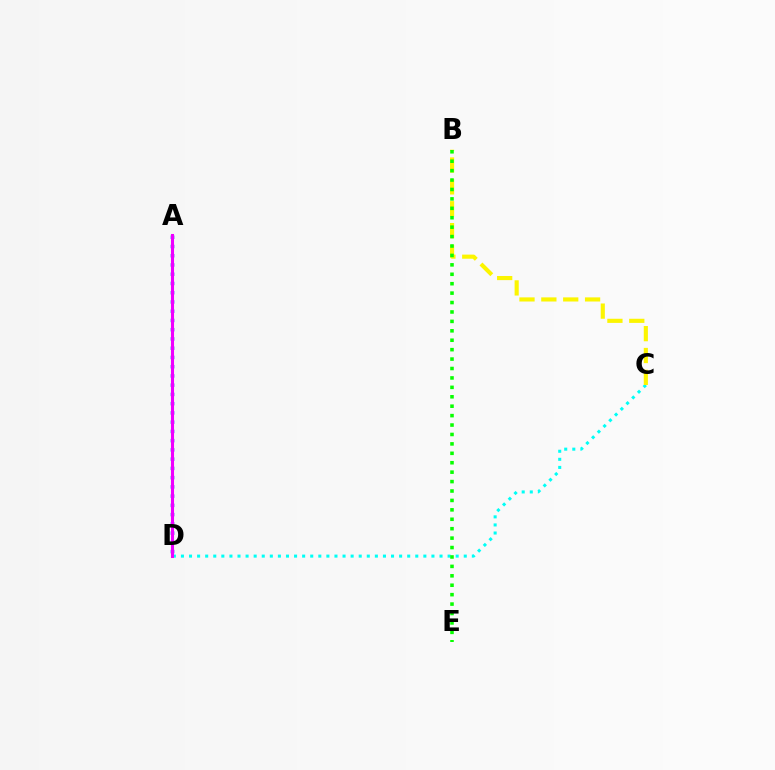{('A', 'D'): [{'color': '#ff0000', 'line_style': 'dashed', 'thickness': 2.08}, {'color': '#0010ff', 'line_style': 'dotted', 'thickness': 2.51}, {'color': '#ee00ff', 'line_style': 'solid', 'thickness': 2.2}], ('C', 'D'): [{'color': '#00fff6', 'line_style': 'dotted', 'thickness': 2.2}], ('B', 'C'): [{'color': '#fcf500', 'line_style': 'dashed', 'thickness': 2.97}], ('B', 'E'): [{'color': '#08ff00', 'line_style': 'dotted', 'thickness': 2.56}]}